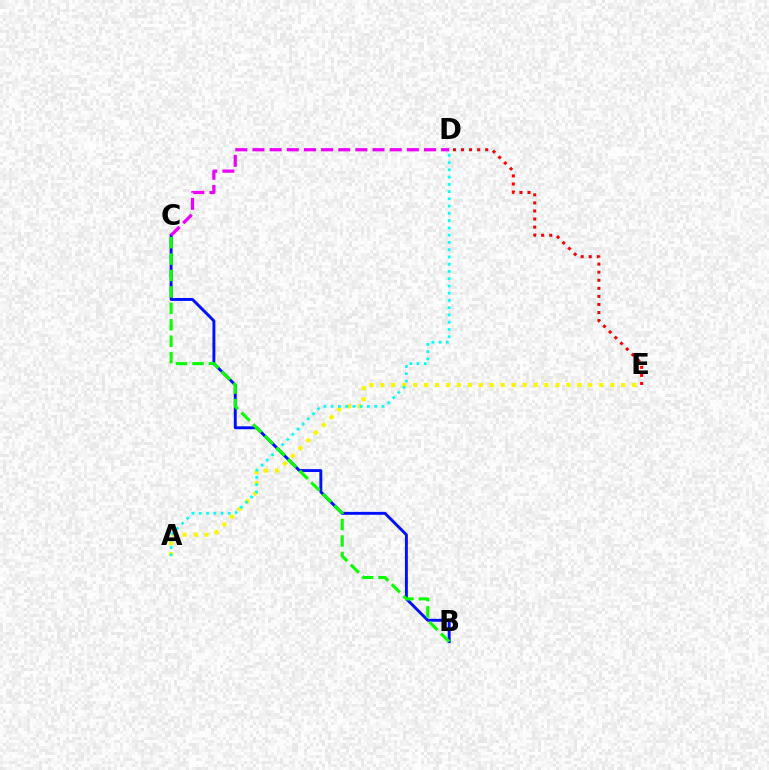{('D', 'E'): [{'color': '#ff0000', 'line_style': 'dotted', 'thickness': 2.19}], ('B', 'C'): [{'color': '#0010ff', 'line_style': 'solid', 'thickness': 2.1}, {'color': '#08ff00', 'line_style': 'dashed', 'thickness': 2.23}], ('A', 'E'): [{'color': '#fcf500', 'line_style': 'dotted', 'thickness': 2.97}], ('A', 'D'): [{'color': '#00fff6', 'line_style': 'dotted', 'thickness': 1.97}], ('C', 'D'): [{'color': '#ee00ff', 'line_style': 'dashed', 'thickness': 2.33}]}